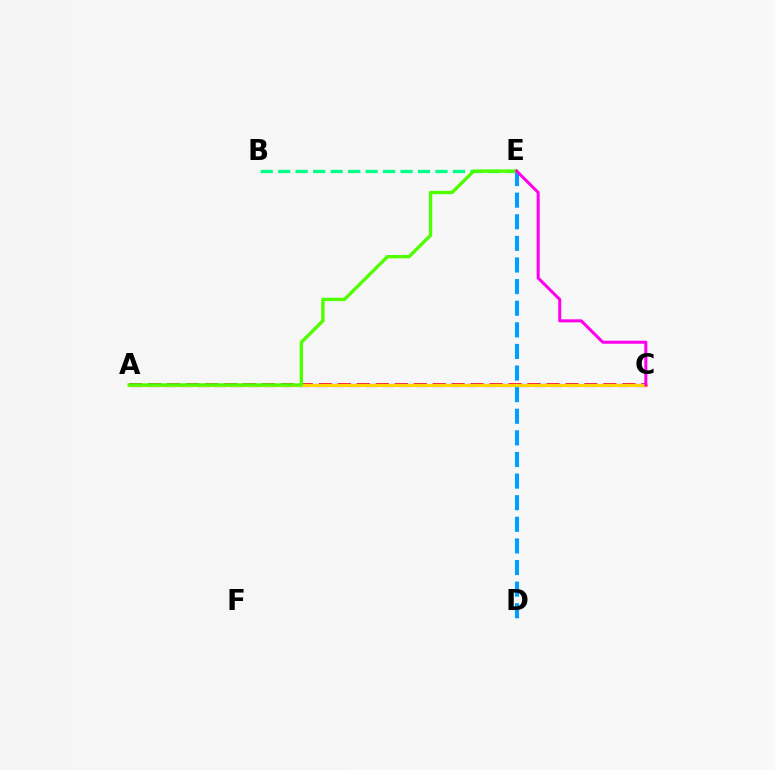{('D', 'E'): [{'color': '#009eff', 'line_style': 'dashed', 'thickness': 2.94}], ('B', 'E'): [{'color': '#00ff86', 'line_style': 'dashed', 'thickness': 2.37}], ('A', 'C'): [{'color': '#ff0000', 'line_style': 'dashed', 'thickness': 2.58}, {'color': '#3700ff', 'line_style': 'dashed', 'thickness': 2.28}, {'color': '#ffd500', 'line_style': 'solid', 'thickness': 2.18}], ('A', 'E'): [{'color': '#4fff00', 'line_style': 'solid', 'thickness': 2.42}], ('C', 'E'): [{'color': '#ff00ed', 'line_style': 'solid', 'thickness': 2.19}]}